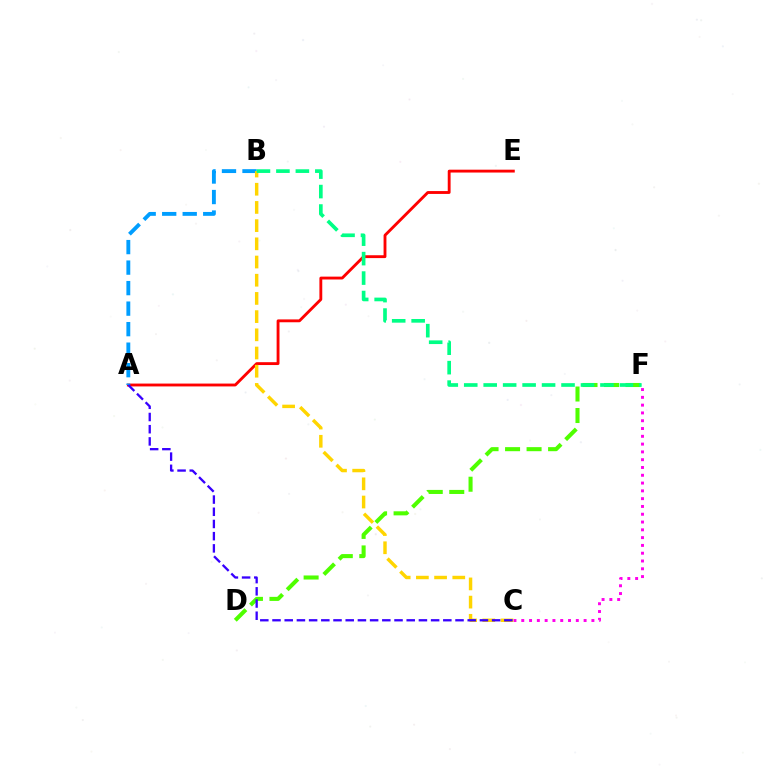{('A', 'E'): [{'color': '#ff0000', 'line_style': 'solid', 'thickness': 2.06}], ('A', 'B'): [{'color': '#009eff', 'line_style': 'dashed', 'thickness': 2.79}], ('D', 'F'): [{'color': '#4fff00', 'line_style': 'dashed', 'thickness': 2.92}], ('C', 'F'): [{'color': '#ff00ed', 'line_style': 'dotted', 'thickness': 2.12}], ('B', 'C'): [{'color': '#ffd500', 'line_style': 'dashed', 'thickness': 2.47}], ('B', 'F'): [{'color': '#00ff86', 'line_style': 'dashed', 'thickness': 2.64}], ('A', 'C'): [{'color': '#3700ff', 'line_style': 'dashed', 'thickness': 1.66}]}